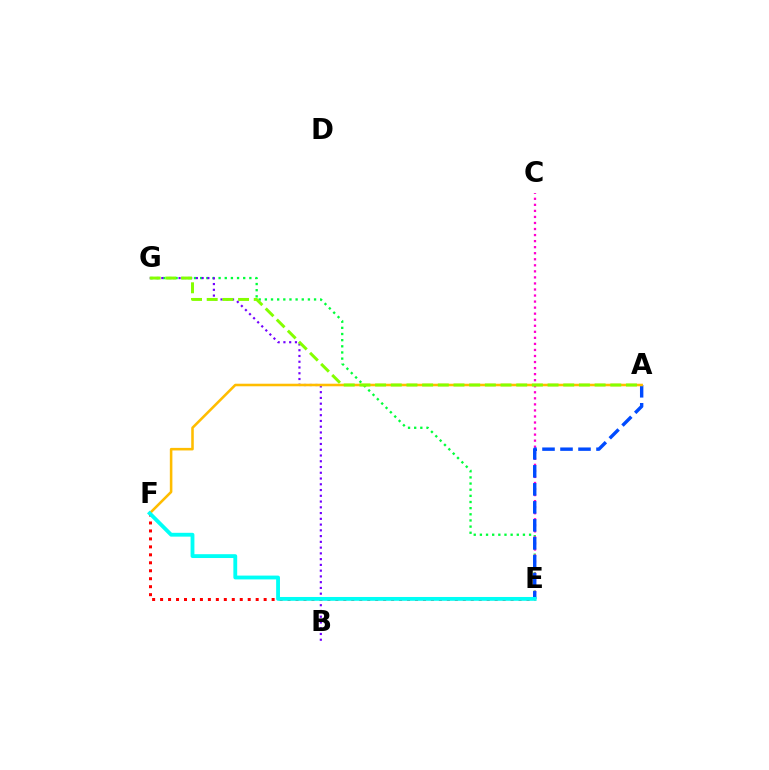{('E', 'G'): [{'color': '#00ff39', 'line_style': 'dotted', 'thickness': 1.67}], ('C', 'E'): [{'color': '#ff00cf', 'line_style': 'dotted', 'thickness': 1.64}], ('B', 'G'): [{'color': '#7200ff', 'line_style': 'dotted', 'thickness': 1.56}], ('A', 'E'): [{'color': '#004bff', 'line_style': 'dashed', 'thickness': 2.44}], ('E', 'F'): [{'color': '#ff0000', 'line_style': 'dotted', 'thickness': 2.16}, {'color': '#00fff6', 'line_style': 'solid', 'thickness': 2.76}], ('A', 'F'): [{'color': '#ffbd00', 'line_style': 'solid', 'thickness': 1.84}], ('A', 'G'): [{'color': '#84ff00', 'line_style': 'dashed', 'thickness': 2.13}]}